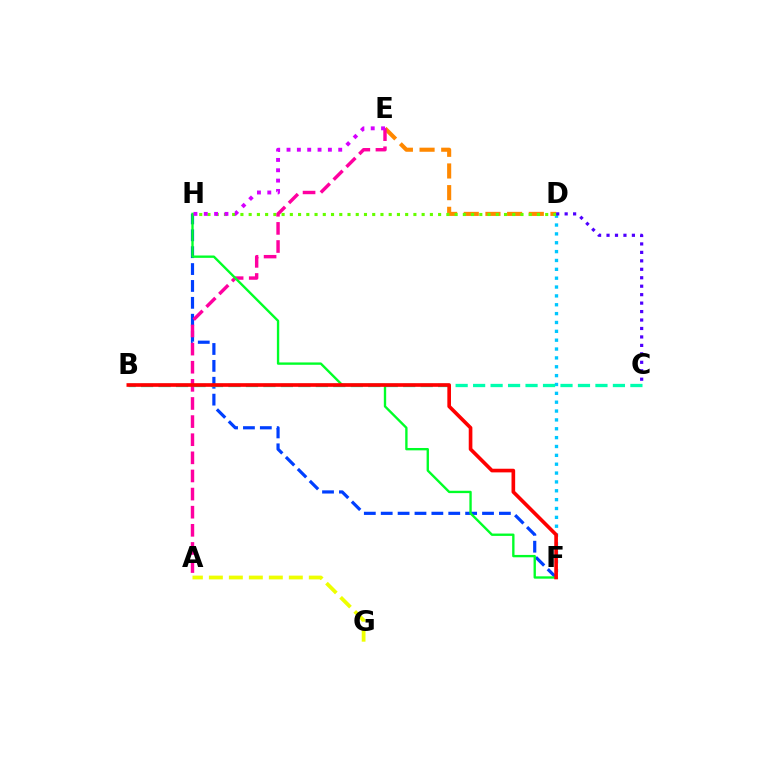{('D', 'F'): [{'color': '#00c7ff', 'line_style': 'dotted', 'thickness': 2.41}], ('D', 'E'): [{'color': '#ff8800', 'line_style': 'dashed', 'thickness': 2.94}], ('F', 'H'): [{'color': '#003fff', 'line_style': 'dashed', 'thickness': 2.29}, {'color': '#00ff27', 'line_style': 'solid', 'thickness': 1.7}], ('D', 'H'): [{'color': '#66ff00', 'line_style': 'dotted', 'thickness': 2.24}], ('A', 'E'): [{'color': '#ff00a0', 'line_style': 'dashed', 'thickness': 2.46}], ('B', 'C'): [{'color': '#00ffaf', 'line_style': 'dashed', 'thickness': 2.37}], ('A', 'G'): [{'color': '#eeff00', 'line_style': 'dashed', 'thickness': 2.72}], ('C', 'D'): [{'color': '#4f00ff', 'line_style': 'dotted', 'thickness': 2.3}], ('E', 'H'): [{'color': '#d600ff', 'line_style': 'dotted', 'thickness': 2.81}], ('B', 'F'): [{'color': '#ff0000', 'line_style': 'solid', 'thickness': 2.62}]}